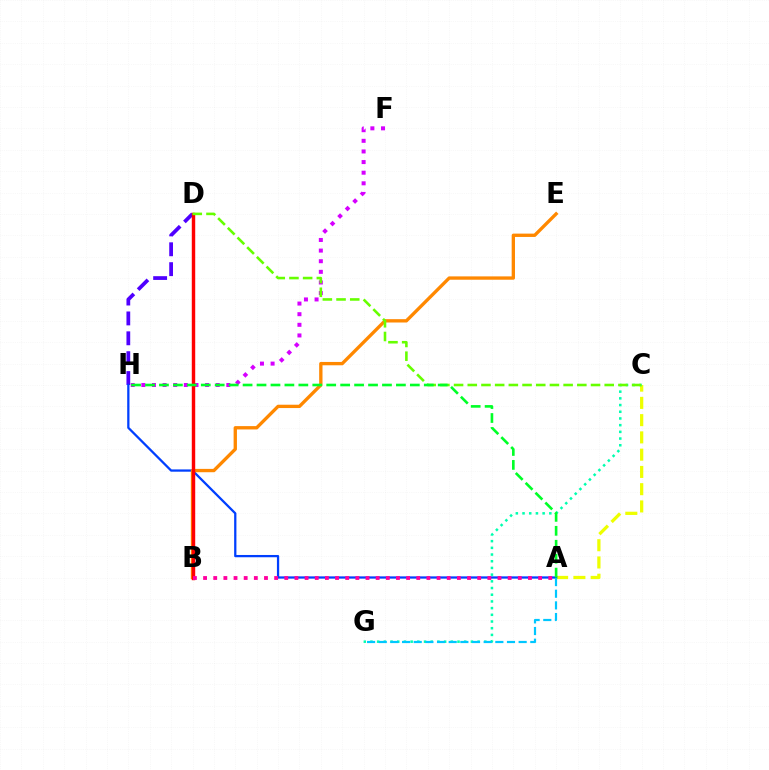{('A', 'C'): [{'color': '#eeff00', 'line_style': 'dashed', 'thickness': 2.34}], ('D', 'H'): [{'color': '#4f00ff', 'line_style': 'dashed', 'thickness': 2.7}], ('A', 'H'): [{'color': '#003fff', 'line_style': 'solid', 'thickness': 1.63}, {'color': '#00ff27', 'line_style': 'dashed', 'thickness': 1.89}], ('B', 'E'): [{'color': '#ff8800', 'line_style': 'solid', 'thickness': 2.4}], ('F', 'H'): [{'color': '#d600ff', 'line_style': 'dotted', 'thickness': 2.89}], ('B', 'D'): [{'color': '#ff0000', 'line_style': 'solid', 'thickness': 2.47}], ('C', 'G'): [{'color': '#00ffaf', 'line_style': 'dotted', 'thickness': 1.82}], ('C', 'D'): [{'color': '#66ff00', 'line_style': 'dashed', 'thickness': 1.86}], ('A', 'B'): [{'color': '#ff00a0', 'line_style': 'dotted', 'thickness': 2.76}], ('A', 'G'): [{'color': '#00c7ff', 'line_style': 'dashed', 'thickness': 1.58}]}